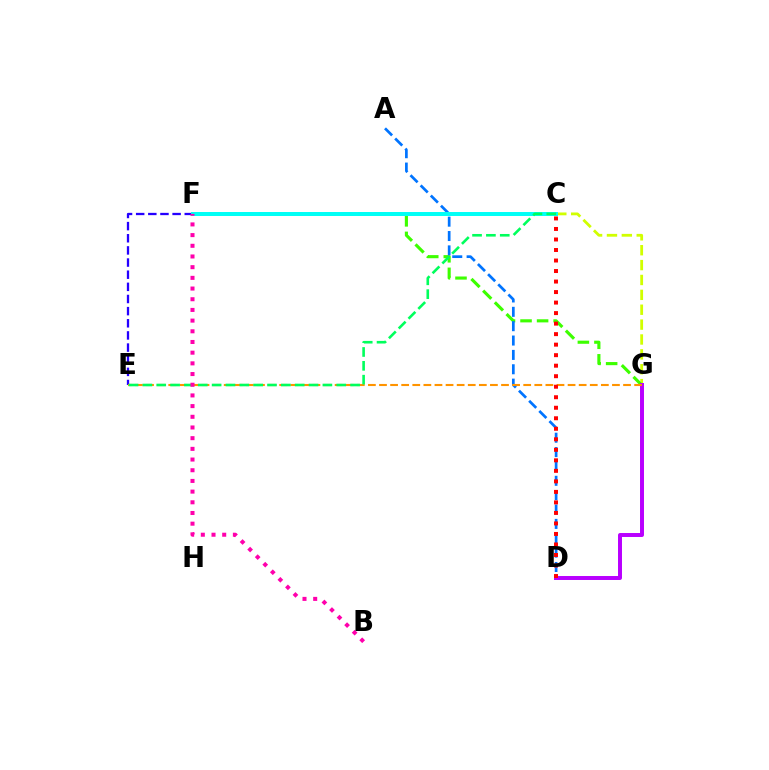{('C', 'G'): [{'color': '#d1ff00', 'line_style': 'dashed', 'thickness': 2.02}], ('F', 'G'): [{'color': '#3dff00', 'line_style': 'dashed', 'thickness': 2.25}], ('E', 'F'): [{'color': '#2500ff', 'line_style': 'dashed', 'thickness': 1.65}], ('A', 'D'): [{'color': '#0074ff', 'line_style': 'dashed', 'thickness': 1.95}], ('D', 'G'): [{'color': '#b900ff', 'line_style': 'solid', 'thickness': 2.86}], ('C', 'F'): [{'color': '#00fff6', 'line_style': 'solid', 'thickness': 2.86}], ('E', 'G'): [{'color': '#ff9400', 'line_style': 'dashed', 'thickness': 1.51}], ('C', 'E'): [{'color': '#00ff5c', 'line_style': 'dashed', 'thickness': 1.88}], ('C', 'D'): [{'color': '#ff0000', 'line_style': 'dotted', 'thickness': 2.86}], ('B', 'F'): [{'color': '#ff00ac', 'line_style': 'dotted', 'thickness': 2.9}]}